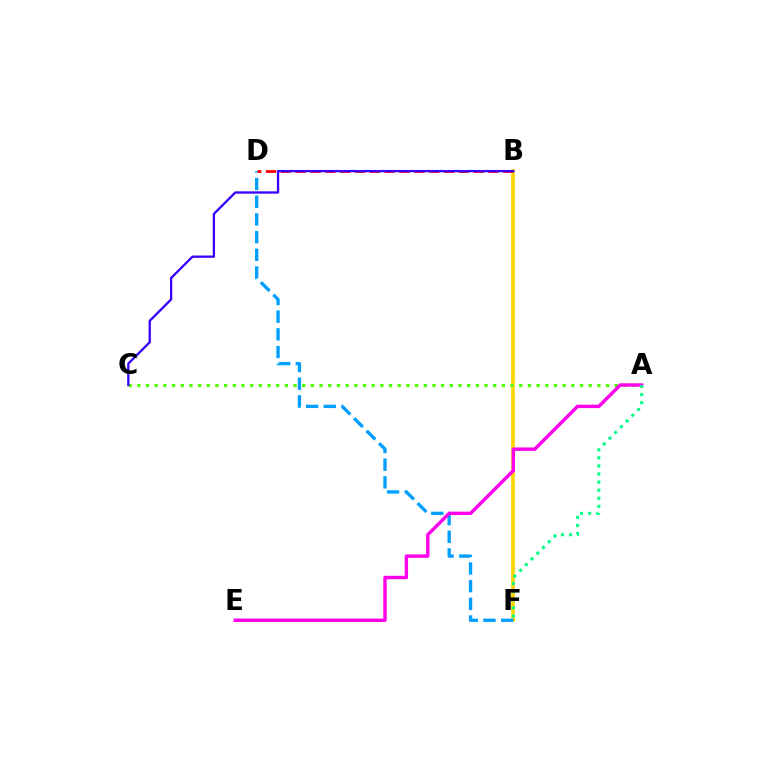{('B', 'F'): [{'color': '#ffd500', 'line_style': 'solid', 'thickness': 2.65}], ('D', 'F'): [{'color': '#009eff', 'line_style': 'dashed', 'thickness': 2.4}], ('B', 'D'): [{'color': '#ff0000', 'line_style': 'dashed', 'thickness': 2.01}], ('A', 'C'): [{'color': '#4fff00', 'line_style': 'dotted', 'thickness': 2.36}], ('B', 'C'): [{'color': '#3700ff', 'line_style': 'solid', 'thickness': 1.66}], ('A', 'E'): [{'color': '#ff00ed', 'line_style': 'solid', 'thickness': 2.45}], ('A', 'F'): [{'color': '#00ff86', 'line_style': 'dotted', 'thickness': 2.2}]}